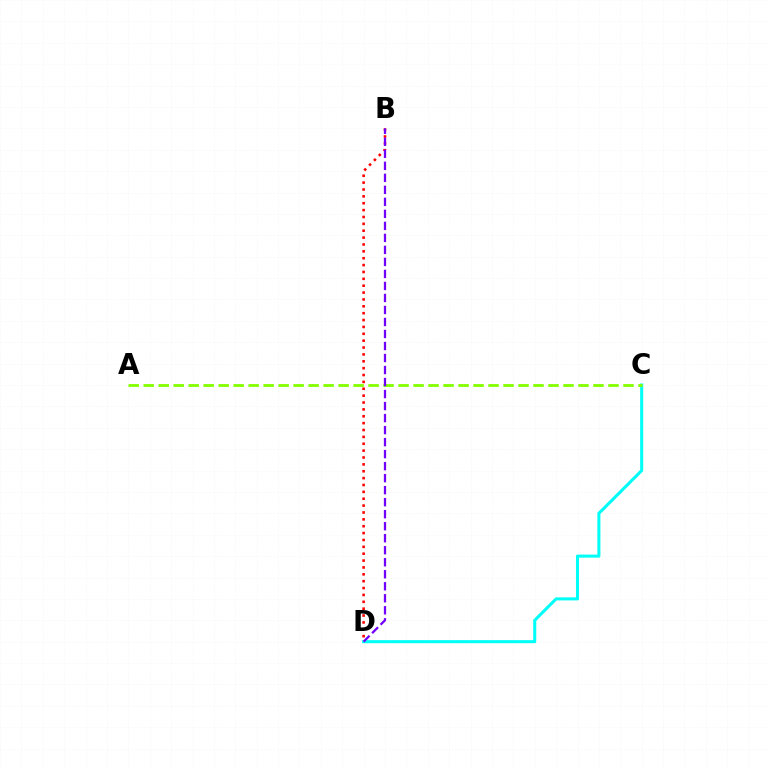{('C', 'D'): [{'color': '#00fff6', 'line_style': 'solid', 'thickness': 2.19}], ('A', 'C'): [{'color': '#84ff00', 'line_style': 'dashed', 'thickness': 2.04}], ('B', 'D'): [{'color': '#ff0000', 'line_style': 'dotted', 'thickness': 1.87}, {'color': '#7200ff', 'line_style': 'dashed', 'thickness': 1.63}]}